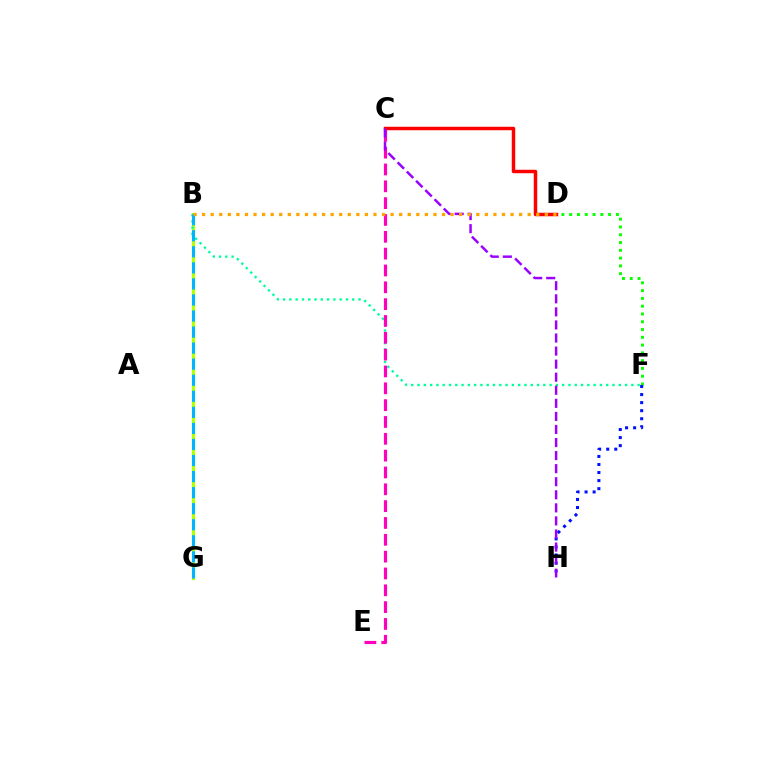{('B', 'G'): [{'color': '#b3ff00', 'line_style': 'solid', 'thickness': 2.28}, {'color': '#00b5ff', 'line_style': 'dashed', 'thickness': 2.18}], ('B', 'F'): [{'color': '#00ff9d', 'line_style': 'dotted', 'thickness': 1.71}], ('C', 'E'): [{'color': '#ff00bd', 'line_style': 'dashed', 'thickness': 2.29}], ('D', 'F'): [{'color': '#08ff00', 'line_style': 'dotted', 'thickness': 2.12}], ('C', 'D'): [{'color': '#ff0000', 'line_style': 'solid', 'thickness': 2.5}], ('F', 'H'): [{'color': '#0010ff', 'line_style': 'dotted', 'thickness': 2.19}], ('C', 'H'): [{'color': '#9b00ff', 'line_style': 'dashed', 'thickness': 1.77}], ('B', 'D'): [{'color': '#ffa500', 'line_style': 'dotted', 'thickness': 2.33}]}